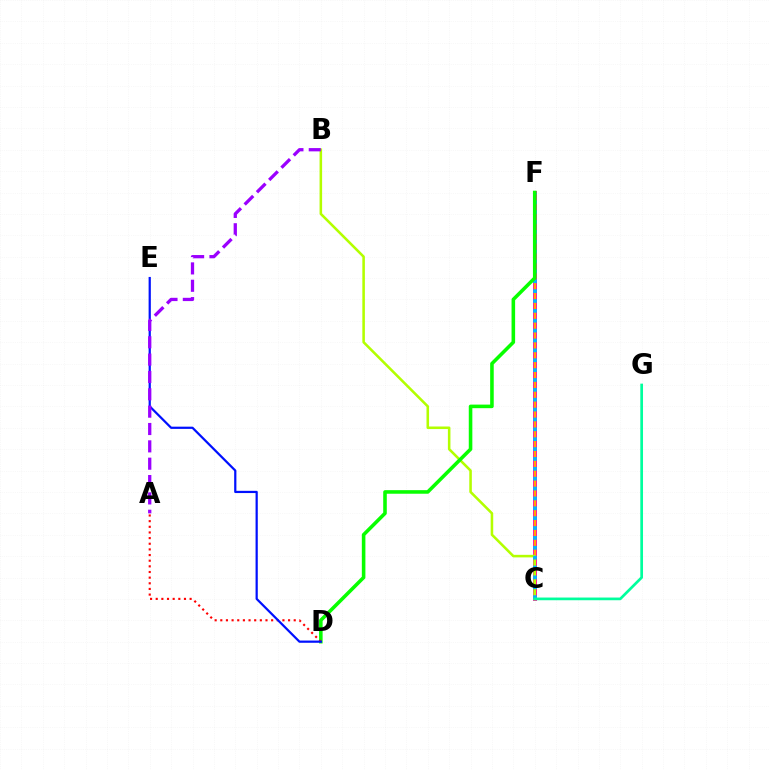{('C', 'F'): [{'color': '#ff00bd', 'line_style': 'solid', 'thickness': 2.83}, {'color': '#ffa500', 'line_style': 'solid', 'thickness': 1.69}, {'color': '#00b5ff', 'line_style': 'dotted', 'thickness': 2.68}], ('B', 'C'): [{'color': '#b3ff00', 'line_style': 'solid', 'thickness': 1.84}], ('D', 'F'): [{'color': '#08ff00', 'line_style': 'solid', 'thickness': 2.57}], ('A', 'D'): [{'color': '#ff0000', 'line_style': 'dotted', 'thickness': 1.53}], ('D', 'E'): [{'color': '#0010ff', 'line_style': 'solid', 'thickness': 1.6}], ('C', 'G'): [{'color': '#00ff9d', 'line_style': 'solid', 'thickness': 1.94}], ('A', 'B'): [{'color': '#9b00ff', 'line_style': 'dashed', 'thickness': 2.36}]}